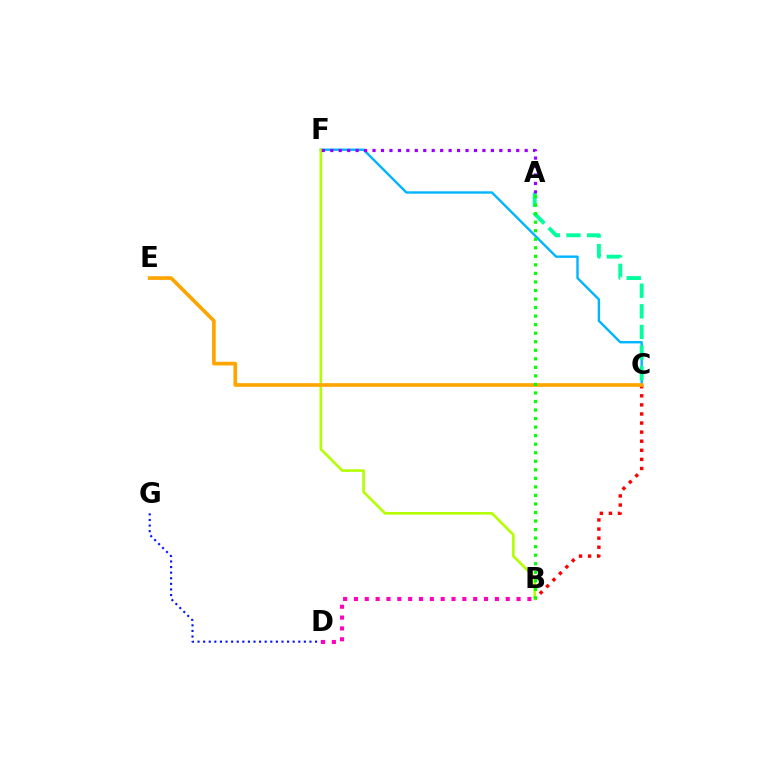{('B', 'C'): [{'color': '#ff0000', 'line_style': 'dotted', 'thickness': 2.47}], ('C', 'F'): [{'color': '#00b5ff', 'line_style': 'solid', 'thickness': 1.72}], ('B', 'F'): [{'color': '#b3ff00', 'line_style': 'solid', 'thickness': 1.88}], ('A', 'C'): [{'color': '#00ff9d', 'line_style': 'dashed', 'thickness': 2.8}], ('C', 'E'): [{'color': '#ffa500', 'line_style': 'solid', 'thickness': 2.65}], ('A', 'F'): [{'color': '#9b00ff', 'line_style': 'dotted', 'thickness': 2.3}], ('D', 'G'): [{'color': '#0010ff', 'line_style': 'dotted', 'thickness': 1.52}], ('A', 'B'): [{'color': '#08ff00', 'line_style': 'dotted', 'thickness': 2.32}], ('B', 'D'): [{'color': '#ff00bd', 'line_style': 'dotted', 'thickness': 2.95}]}